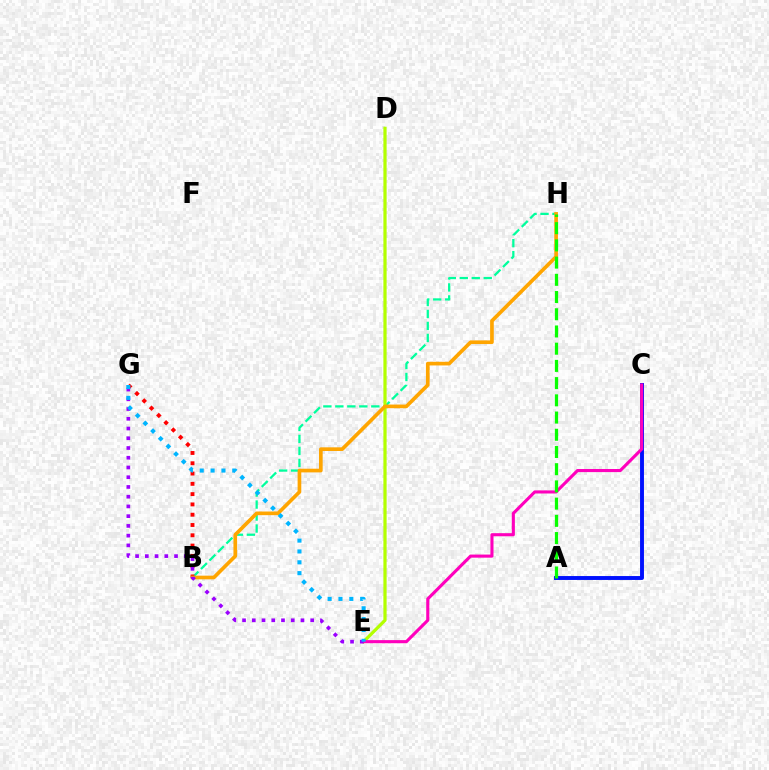{('A', 'C'): [{'color': '#0010ff', 'line_style': 'solid', 'thickness': 2.81}], ('B', 'H'): [{'color': '#00ff9d', 'line_style': 'dashed', 'thickness': 1.63}, {'color': '#ffa500', 'line_style': 'solid', 'thickness': 2.64}], ('D', 'E'): [{'color': '#b3ff00', 'line_style': 'solid', 'thickness': 2.32}], ('B', 'G'): [{'color': '#ff0000', 'line_style': 'dotted', 'thickness': 2.8}], ('C', 'E'): [{'color': '#ff00bd', 'line_style': 'solid', 'thickness': 2.23}], ('E', 'G'): [{'color': '#9b00ff', 'line_style': 'dotted', 'thickness': 2.65}, {'color': '#00b5ff', 'line_style': 'dotted', 'thickness': 2.95}], ('A', 'H'): [{'color': '#08ff00', 'line_style': 'dashed', 'thickness': 2.34}]}